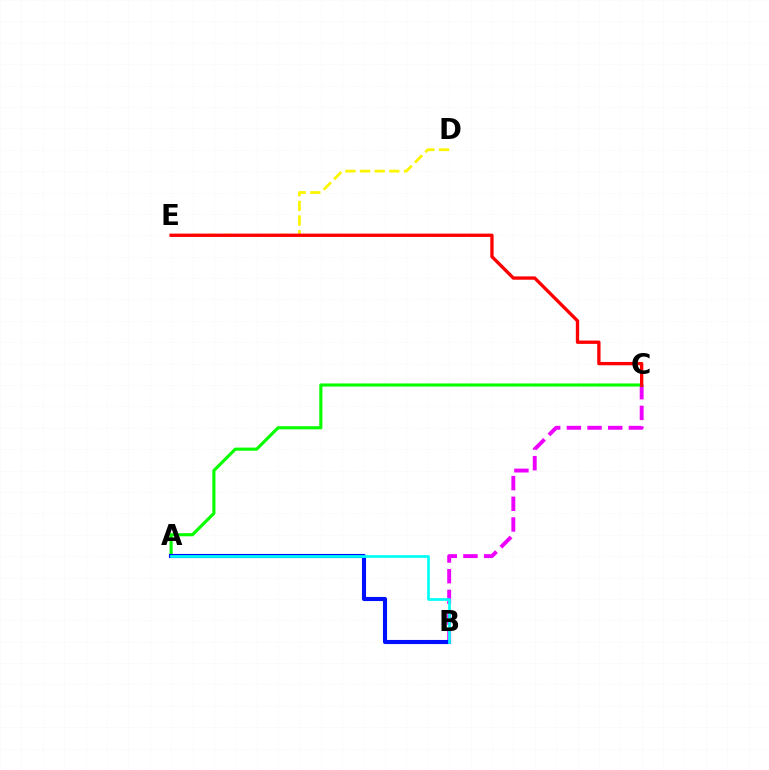{('B', 'C'): [{'color': '#ee00ff', 'line_style': 'dashed', 'thickness': 2.81}], ('A', 'C'): [{'color': '#08ff00', 'line_style': 'solid', 'thickness': 2.25}], ('D', 'E'): [{'color': '#fcf500', 'line_style': 'dashed', 'thickness': 1.99}], ('A', 'B'): [{'color': '#0010ff', 'line_style': 'solid', 'thickness': 2.96}, {'color': '#00fff6', 'line_style': 'solid', 'thickness': 1.96}], ('C', 'E'): [{'color': '#ff0000', 'line_style': 'solid', 'thickness': 2.39}]}